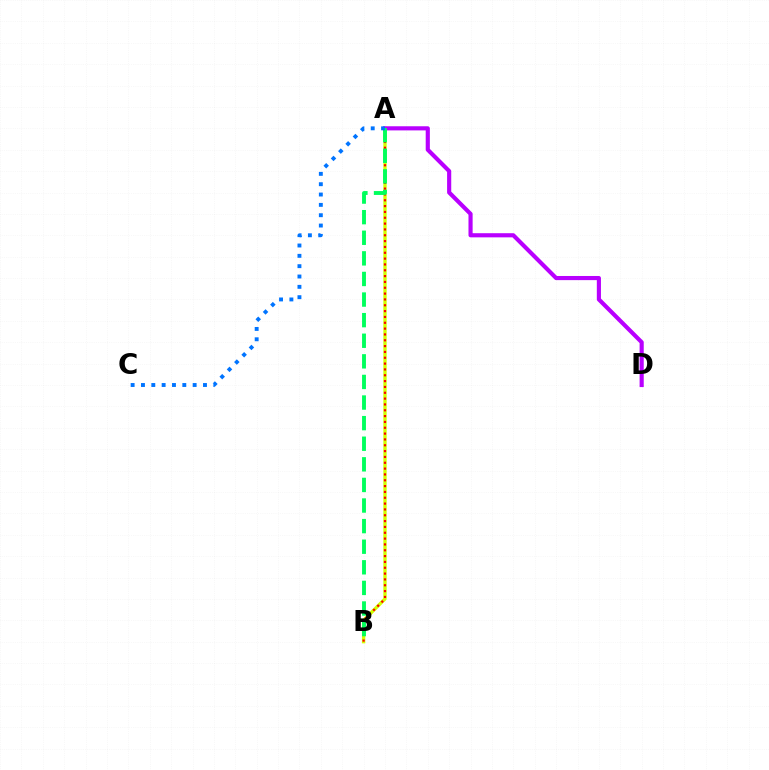{('A', 'B'): [{'color': '#d1ff00', 'line_style': 'solid', 'thickness': 2.41}, {'color': '#ff0000', 'line_style': 'dotted', 'thickness': 1.58}, {'color': '#00ff5c', 'line_style': 'dashed', 'thickness': 2.8}], ('A', 'D'): [{'color': '#b900ff', 'line_style': 'solid', 'thickness': 2.98}], ('A', 'C'): [{'color': '#0074ff', 'line_style': 'dotted', 'thickness': 2.81}]}